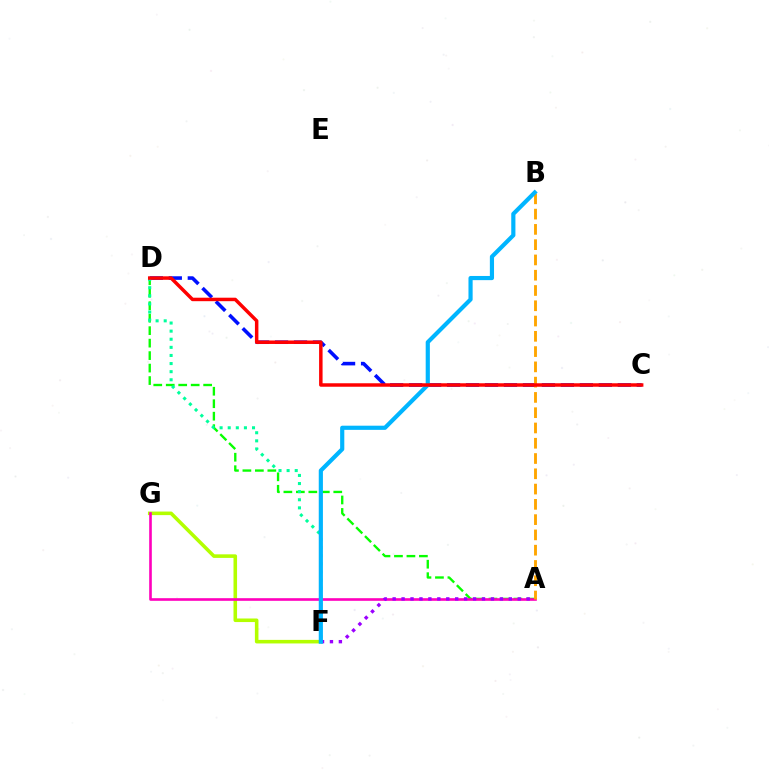{('A', 'D'): [{'color': '#08ff00', 'line_style': 'dashed', 'thickness': 1.69}], ('F', 'G'): [{'color': '#b3ff00', 'line_style': 'solid', 'thickness': 2.57}], ('A', 'G'): [{'color': '#ff00bd', 'line_style': 'solid', 'thickness': 1.89}], ('A', 'F'): [{'color': '#9b00ff', 'line_style': 'dotted', 'thickness': 2.43}], ('C', 'D'): [{'color': '#0010ff', 'line_style': 'dashed', 'thickness': 2.58}, {'color': '#ff0000', 'line_style': 'solid', 'thickness': 2.5}], ('D', 'F'): [{'color': '#00ff9d', 'line_style': 'dotted', 'thickness': 2.2}], ('A', 'B'): [{'color': '#ffa500', 'line_style': 'dashed', 'thickness': 2.08}], ('B', 'F'): [{'color': '#00b5ff', 'line_style': 'solid', 'thickness': 3.0}]}